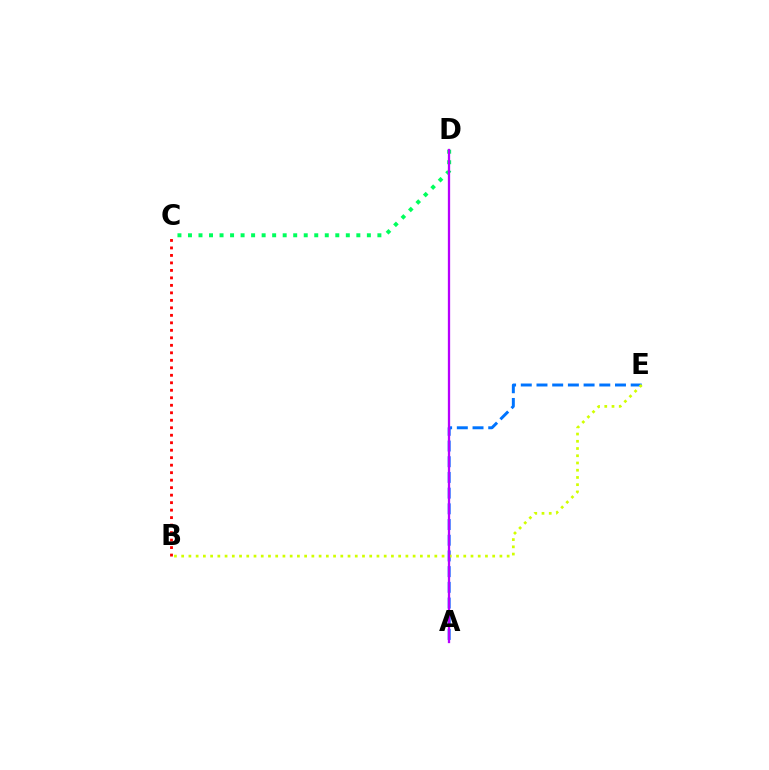{('A', 'E'): [{'color': '#0074ff', 'line_style': 'dashed', 'thickness': 2.13}], ('B', 'E'): [{'color': '#d1ff00', 'line_style': 'dotted', 'thickness': 1.97}], ('B', 'C'): [{'color': '#ff0000', 'line_style': 'dotted', 'thickness': 2.04}], ('C', 'D'): [{'color': '#00ff5c', 'line_style': 'dotted', 'thickness': 2.86}], ('A', 'D'): [{'color': '#b900ff', 'line_style': 'solid', 'thickness': 1.65}]}